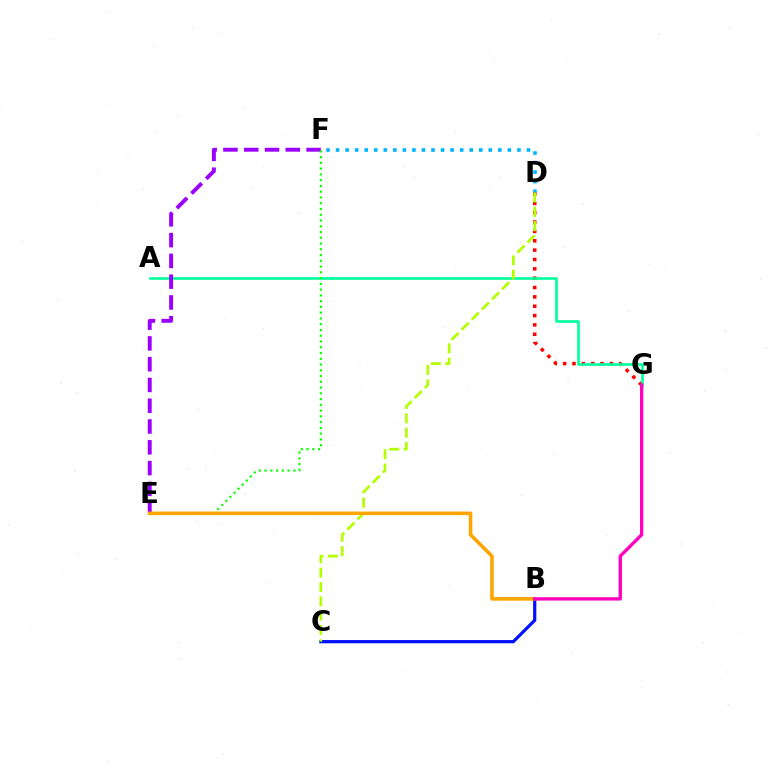{('D', 'F'): [{'color': '#00b5ff', 'line_style': 'dotted', 'thickness': 2.59}], ('B', 'C'): [{'color': '#0010ff', 'line_style': 'solid', 'thickness': 2.32}], ('D', 'G'): [{'color': '#ff0000', 'line_style': 'dotted', 'thickness': 2.54}], ('A', 'G'): [{'color': '#00ff9d', 'line_style': 'solid', 'thickness': 1.9}], ('C', 'D'): [{'color': '#b3ff00', 'line_style': 'dashed', 'thickness': 1.95}], ('E', 'F'): [{'color': '#9b00ff', 'line_style': 'dashed', 'thickness': 2.82}, {'color': '#08ff00', 'line_style': 'dotted', 'thickness': 1.57}], ('B', 'E'): [{'color': '#ffa500', 'line_style': 'solid', 'thickness': 2.57}], ('B', 'G'): [{'color': '#ff00bd', 'line_style': 'solid', 'thickness': 2.4}]}